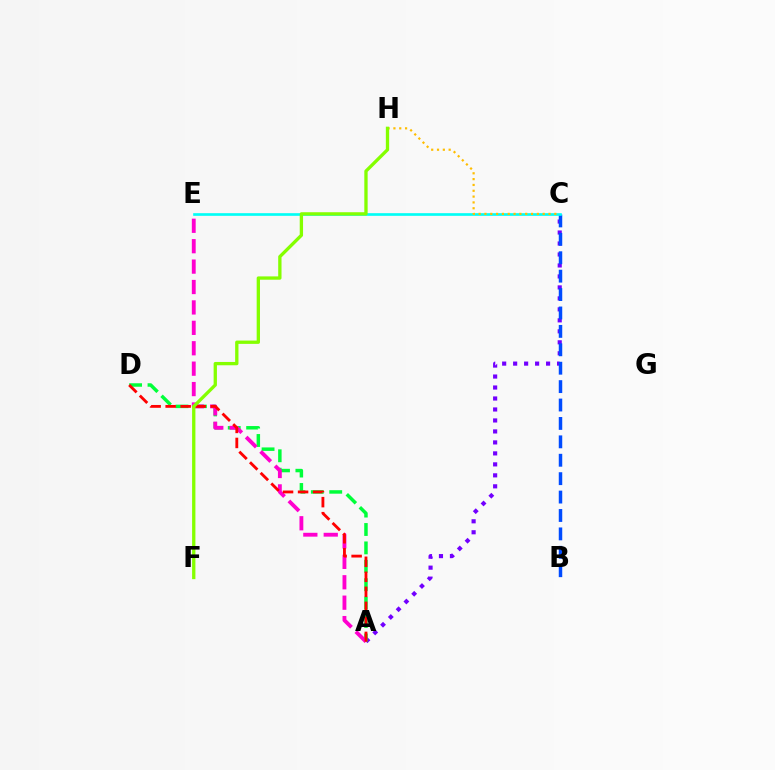{('A', 'C'): [{'color': '#7200ff', 'line_style': 'dotted', 'thickness': 2.98}], ('B', 'C'): [{'color': '#004bff', 'line_style': 'dashed', 'thickness': 2.5}], ('A', 'D'): [{'color': '#00ff39', 'line_style': 'dashed', 'thickness': 2.5}, {'color': '#ff0000', 'line_style': 'dashed', 'thickness': 2.04}], ('A', 'E'): [{'color': '#ff00cf', 'line_style': 'dashed', 'thickness': 2.77}], ('C', 'E'): [{'color': '#00fff6', 'line_style': 'solid', 'thickness': 1.92}], ('C', 'H'): [{'color': '#ffbd00', 'line_style': 'dotted', 'thickness': 1.58}], ('F', 'H'): [{'color': '#84ff00', 'line_style': 'solid', 'thickness': 2.39}]}